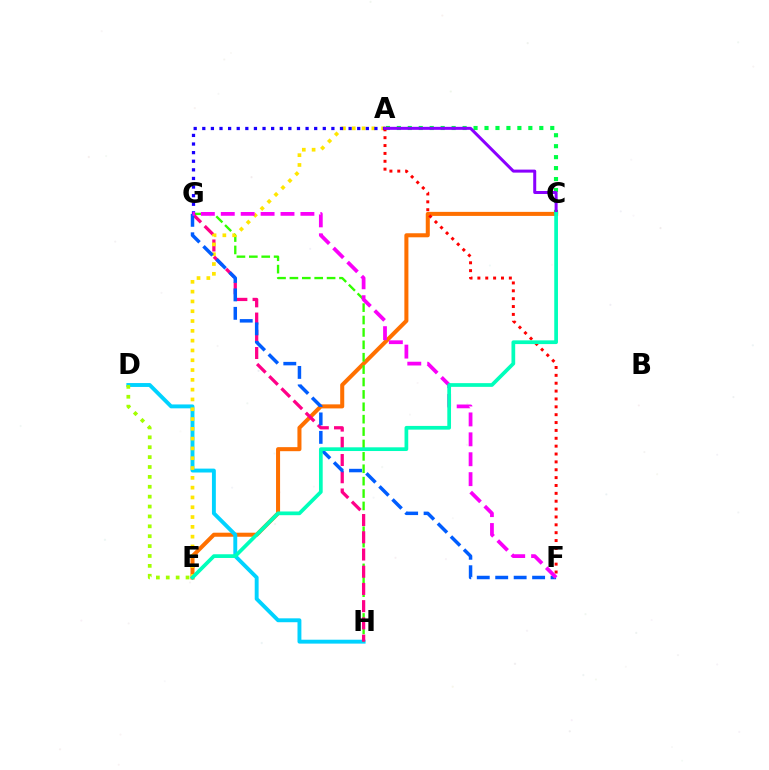{('C', 'E'): [{'color': '#ff7000', 'line_style': 'solid', 'thickness': 2.91}, {'color': '#00ffbb', 'line_style': 'solid', 'thickness': 2.67}], ('D', 'H'): [{'color': '#00d3ff', 'line_style': 'solid', 'thickness': 2.8}], ('D', 'E'): [{'color': '#a2ff00', 'line_style': 'dotted', 'thickness': 2.69}], ('A', 'C'): [{'color': '#00ff45', 'line_style': 'dotted', 'thickness': 2.98}, {'color': '#8a00ff', 'line_style': 'solid', 'thickness': 2.17}], ('G', 'H'): [{'color': '#31ff00', 'line_style': 'dashed', 'thickness': 1.68}, {'color': '#ff0088', 'line_style': 'dashed', 'thickness': 2.34}], ('A', 'E'): [{'color': '#ffe600', 'line_style': 'dotted', 'thickness': 2.66}], ('A', 'G'): [{'color': '#1900ff', 'line_style': 'dotted', 'thickness': 2.34}], ('F', 'G'): [{'color': '#005dff', 'line_style': 'dashed', 'thickness': 2.51}, {'color': '#fa00f9', 'line_style': 'dashed', 'thickness': 2.7}], ('A', 'F'): [{'color': '#ff0000', 'line_style': 'dotted', 'thickness': 2.14}]}